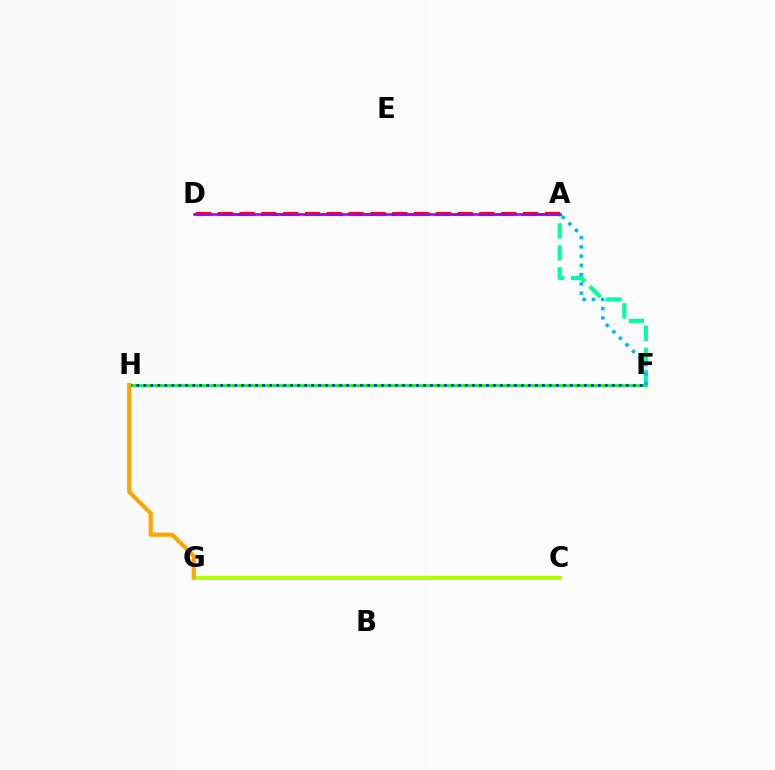{('F', 'H'): [{'color': '#08ff00', 'line_style': 'solid', 'thickness': 2.0}, {'color': '#0010ff', 'line_style': 'dotted', 'thickness': 1.9}], ('A', 'D'): [{'color': '#ff0000', 'line_style': 'dashed', 'thickness': 2.96}, {'color': '#ff00bd', 'line_style': 'dashed', 'thickness': 1.97}, {'color': '#9b00ff', 'line_style': 'solid', 'thickness': 1.8}], ('A', 'F'): [{'color': '#00ff9d', 'line_style': 'dashed', 'thickness': 2.99}, {'color': '#00b5ff', 'line_style': 'dotted', 'thickness': 2.51}], ('C', 'G'): [{'color': '#b3ff00', 'line_style': 'solid', 'thickness': 2.88}], ('G', 'H'): [{'color': '#ffa500', 'line_style': 'solid', 'thickness': 2.99}]}